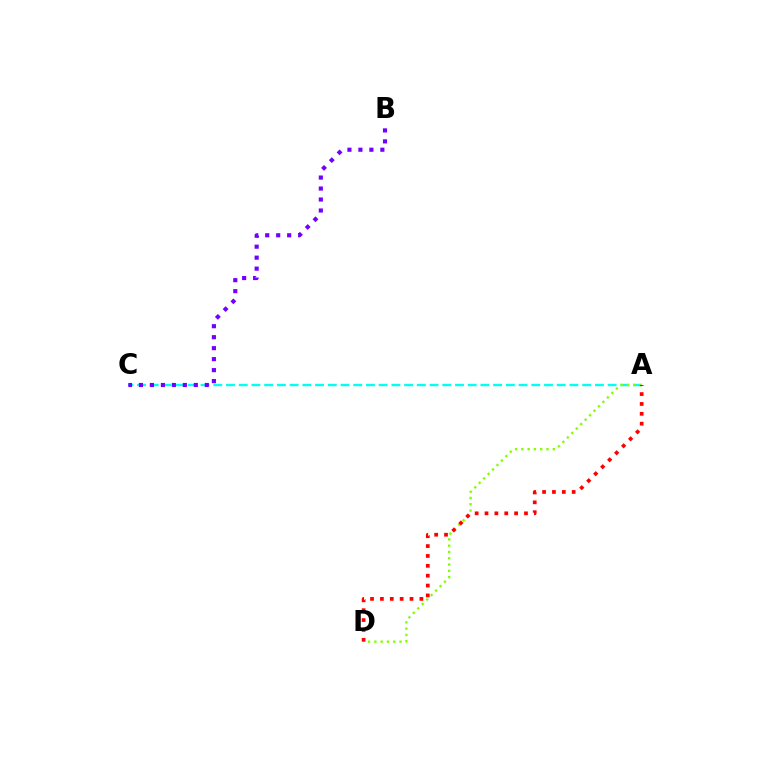{('A', 'C'): [{'color': '#00fff6', 'line_style': 'dashed', 'thickness': 1.73}], ('A', 'D'): [{'color': '#84ff00', 'line_style': 'dotted', 'thickness': 1.71}, {'color': '#ff0000', 'line_style': 'dotted', 'thickness': 2.68}], ('B', 'C'): [{'color': '#7200ff', 'line_style': 'dotted', 'thickness': 2.98}]}